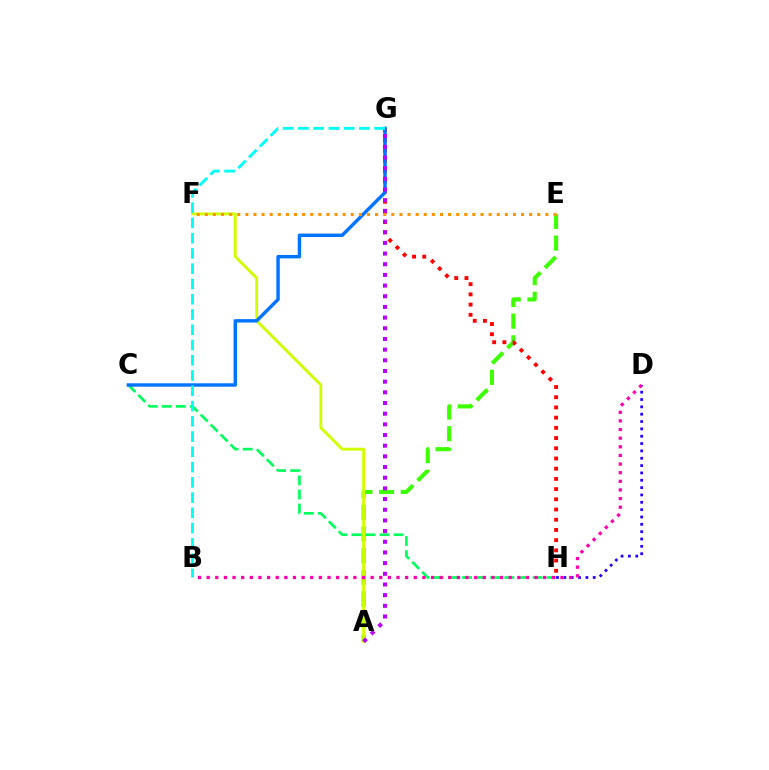{('A', 'E'): [{'color': '#3dff00', 'line_style': 'dashed', 'thickness': 2.94}], ('C', 'H'): [{'color': '#00ff5c', 'line_style': 'dashed', 'thickness': 1.92}], ('D', 'H'): [{'color': '#2500ff', 'line_style': 'dotted', 'thickness': 1.99}], ('G', 'H'): [{'color': '#ff0000', 'line_style': 'dotted', 'thickness': 2.77}], ('A', 'F'): [{'color': '#d1ff00', 'line_style': 'solid', 'thickness': 2.06}], ('C', 'G'): [{'color': '#0074ff', 'line_style': 'solid', 'thickness': 2.46}], ('B', 'G'): [{'color': '#00fff6', 'line_style': 'dashed', 'thickness': 2.07}], ('E', 'F'): [{'color': '#ff9400', 'line_style': 'dotted', 'thickness': 2.2}], ('A', 'G'): [{'color': '#b900ff', 'line_style': 'dotted', 'thickness': 2.9}], ('B', 'D'): [{'color': '#ff00ac', 'line_style': 'dotted', 'thickness': 2.34}]}